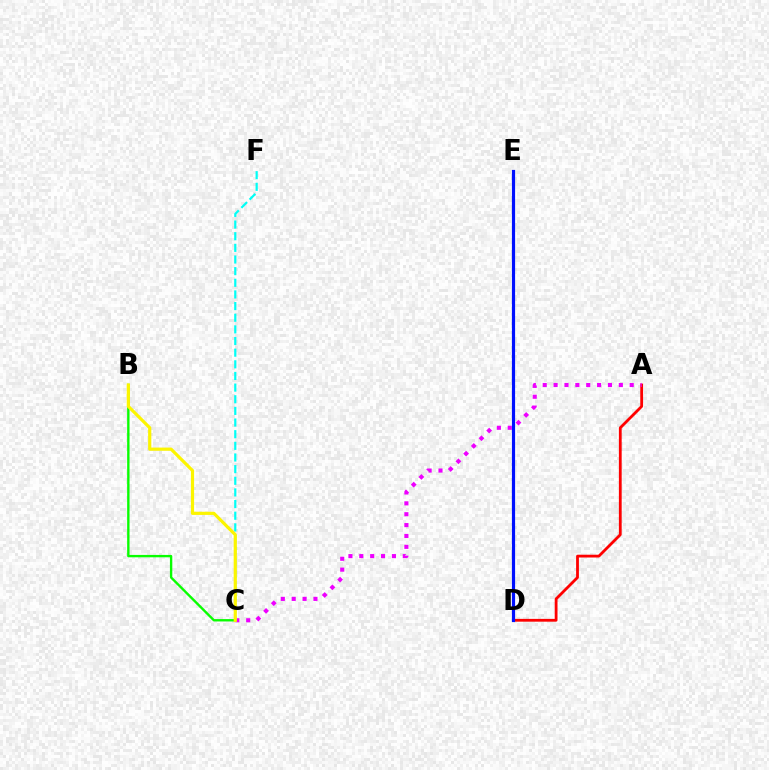{('A', 'D'): [{'color': '#ff0000', 'line_style': 'solid', 'thickness': 2.01}], ('A', 'C'): [{'color': '#ee00ff', 'line_style': 'dotted', 'thickness': 2.95}], ('C', 'F'): [{'color': '#00fff6', 'line_style': 'dashed', 'thickness': 1.58}], ('B', 'C'): [{'color': '#08ff00', 'line_style': 'solid', 'thickness': 1.71}, {'color': '#fcf500', 'line_style': 'solid', 'thickness': 2.29}], ('D', 'E'): [{'color': '#0010ff', 'line_style': 'solid', 'thickness': 2.29}]}